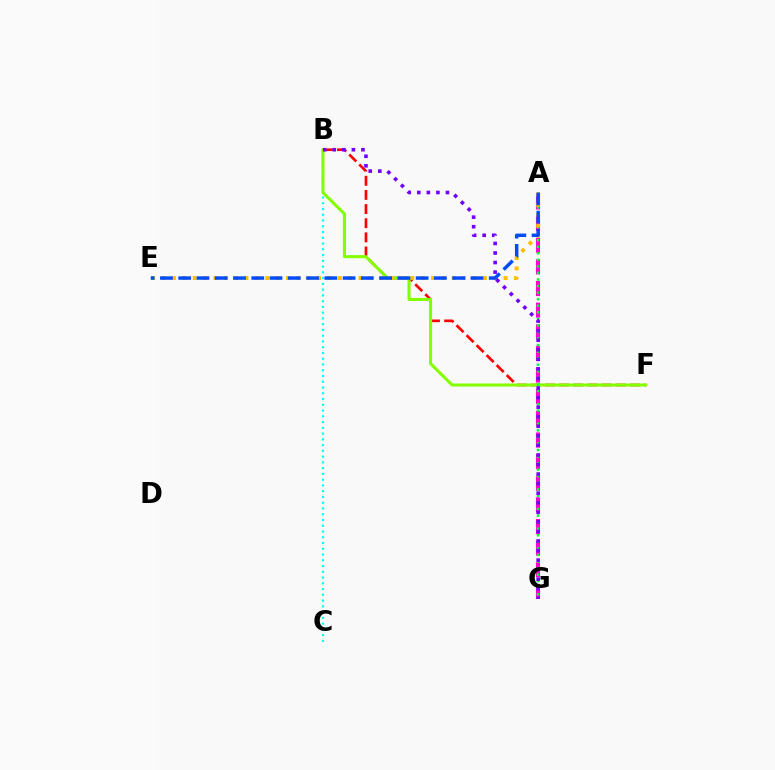{('A', 'G'): [{'color': '#ff00cf', 'line_style': 'dashed', 'thickness': 2.94}, {'color': '#00ff39', 'line_style': 'dotted', 'thickness': 1.78}], ('B', 'C'): [{'color': '#00fff6', 'line_style': 'dotted', 'thickness': 1.56}], ('B', 'F'): [{'color': '#ff0000', 'line_style': 'dashed', 'thickness': 1.92}, {'color': '#84ff00', 'line_style': 'solid', 'thickness': 2.2}], ('A', 'E'): [{'color': '#ffbd00', 'line_style': 'dotted', 'thickness': 2.82}, {'color': '#004bff', 'line_style': 'dashed', 'thickness': 2.48}], ('B', 'G'): [{'color': '#7200ff', 'line_style': 'dotted', 'thickness': 2.6}]}